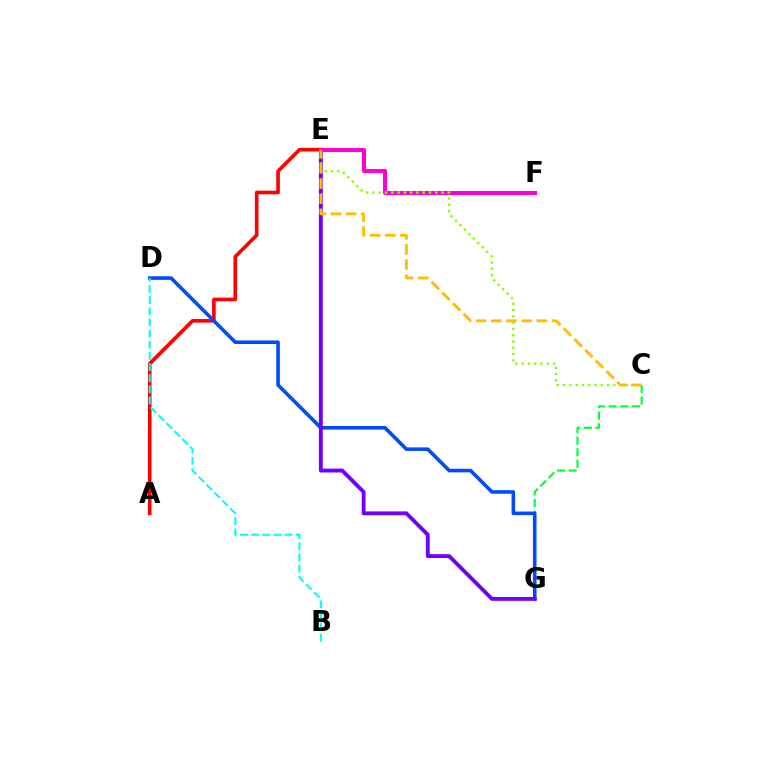{('C', 'G'): [{'color': '#00ff39', 'line_style': 'dashed', 'thickness': 1.57}], ('A', 'E'): [{'color': '#ff0000', 'line_style': 'solid', 'thickness': 2.61}], ('D', 'G'): [{'color': '#004bff', 'line_style': 'solid', 'thickness': 2.58}], ('E', 'G'): [{'color': '#7200ff', 'line_style': 'solid', 'thickness': 2.79}], ('E', 'F'): [{'color': '#ff00cf', 'line_style': 'solid', 'thickness': 2.91}], ('B', 'D'): [{'color': '#00fff6', 'line_style': 'dashed', 'thickness': 1.52}], ('C', 'E'): [{'color': '#84ff00', 'line_style': 'dotted', 'thickness': 1.71}, {'color': '#ffbd00', 'line_style': 'dashed', 'thickness': 2.06}]}